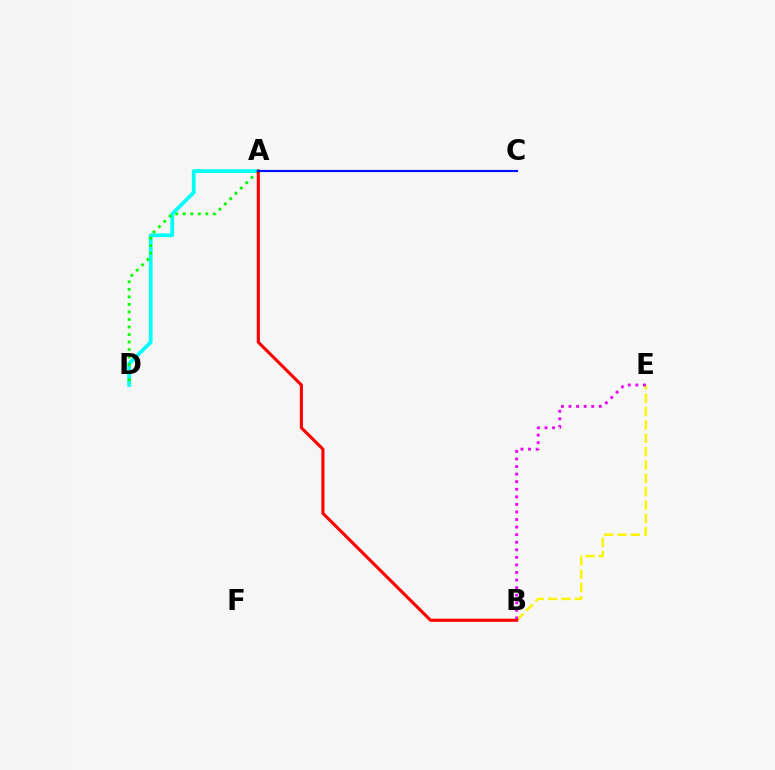{('A', 'D'): [{'color': '#00fff6', 'line_style': 'solid', 'thickness': 2.71}, {'color': '#08ff00', 'line_style': 'dotted', 'thickness': 2.05}], ('B', 'E'): [{'color': '#fcf500', 'line_style': 'dashed', 'thickness': 1.81}, {'color': '#ee00ff', 'line_style': 'dotted', 'thickness': 2.06}], ('A', 'B'): [{'color': '#ff0000', 'line_style': 'solid', 'thickness': 2.23}], ('A', 'C'): [{'color': '#0010ff', 'line_style': 'solid', 'thickness': 1.55}]}